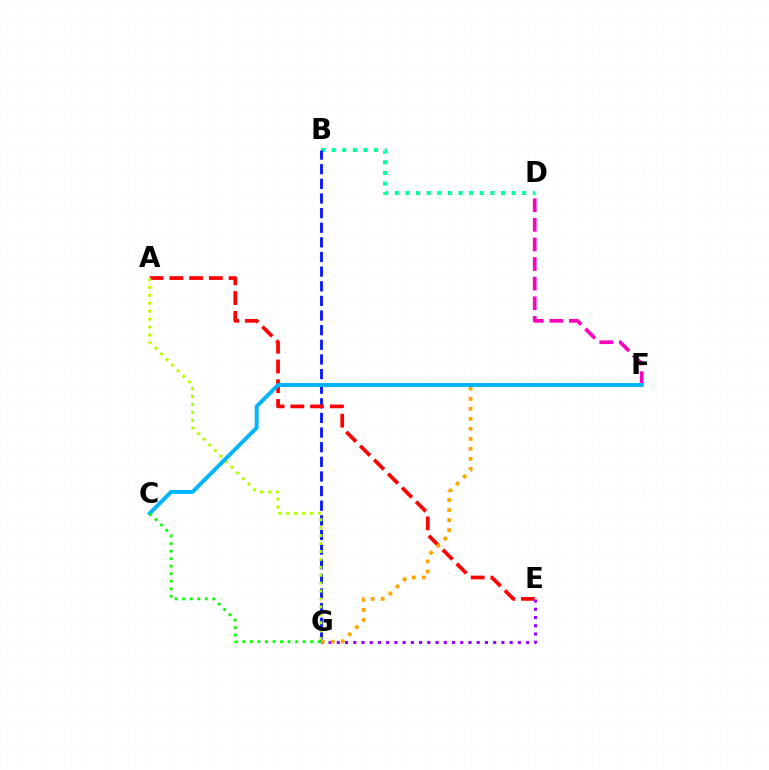{('B', 'D'): [{'color': '#00ff9d', 'line_style': 'dotted', 'thickness': 2.88}], ('B', 'G'): [{'color': '#0010ff', 'line_style': 'dashed', 'thickness': 1.99}], ('A', 'E'): [{'color': '#ff0000', 'line_style': 'dashed', 'thickness': 2.68}], ('E', 'G'): [{'color': '#9b00ff', 'line_style': 'dotted', 'thickness': 2.24}], ('D', 'F'): [{'color': '#ff00bd', 'line_style': 'dashed', 'thickness': 2.66}], ('A', 'G'): [{'color': '#b3ff00', 'line_style': 'dotted', 'thickness': 2.15}], ('F', 'G'): [{'color': '#ffa500', 'line_style': 'dotted', 'thickness': 2.72}], ('C', 'F'): [{'color': '#00b5ff', 'line_style': 'solid', 'thickness': 2.84}], ('C', 'G'): [{'color': '#08ff00', 'line_style': 'dotted', 'thickness': 2.05}]}